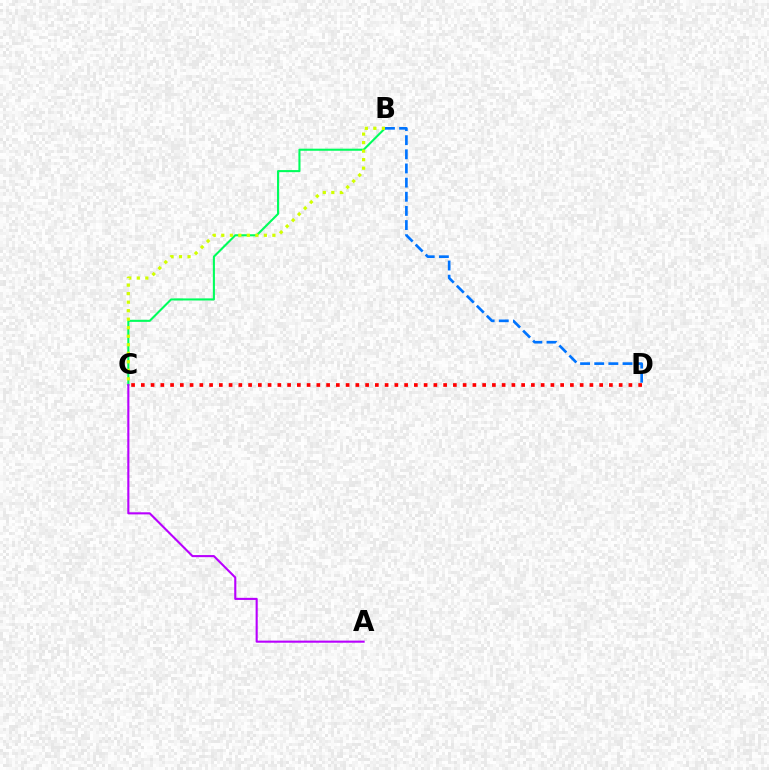{('B', 'C'): [{'color': '#00ff5c', 'line_style': 'solid', 'thickness': 1.5}, {'color': '#d1ff00', 'line_style': 'dotted', 'thickness': 2.31}], ('B', 'D'): [{'color': '#0074ff', 'line_style': 'dashed', 'thickness': 1.92}], ('C', 'D'): [{'color': '#ff0000', 'line_style': 'dotted', 'thickness': 2.65}], ('A', 'C'): [{'color': '#b900ff', 'line_style': 'solid', 'thickness': 1.52}]}